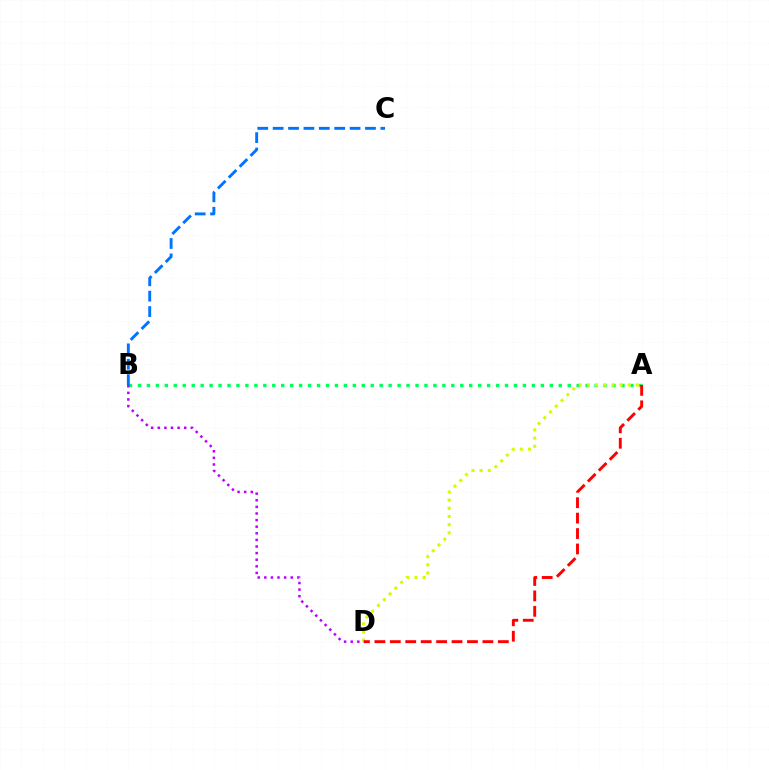{('A', 'B'): [{'color': '#00ff5c', 'line_style': 'dotted', 'thickness': 2.43}], ('A', 'D'): [{'color': '#d1ff00', 'line_style': 'dotted', 'thickness': 2.22}, {'color': '#ff0000', 'line_style': 'dashed', 'thickness': 2.1}], ('B', 'D'): [{'color': '#b900ff', 'line_style': 'dotted', 'thickness': 1.79}], ('B', 'C'): [{'color': '#0074ff', 'line_style': 'dashed', 'thickness': 2.09}]}